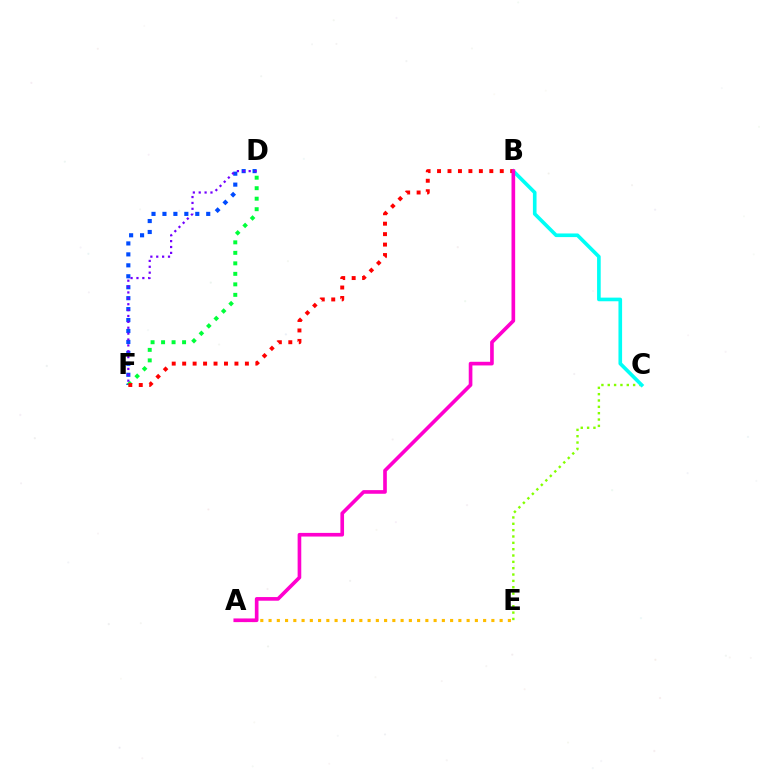{('D', 'F'): [{'color': '#004bff', 'line_style': 'dotted', 'thickness': 2.97}, {'color': '#00ff39', 'line_style': 'dotted', 'thickness': 2.85}, {'color': '#7200ff', 'line_style': 'dotted', 'thickness': 1.6}], ('C', 'E'): [{'color': '#84ff00', 'line_style': 'dotted', 'thickness': 1.72}], ('B', 'C'): [{'color': '#00fff6', 'line_style': 'solid', 'thickness': 2.62}], ('A', 'E'): [{'color': '#ffbd00', 'line_style': 'dotted', 'thickness': 2.24}], ('B', 'F'): [{'color': '#ff0000', 'line_style': 'dotted', 'thickness': 2.84}], ('A', 'B'): [{'color': '#ff00cf', 'line_style': 'solid', 'thickness': 2.63}]}